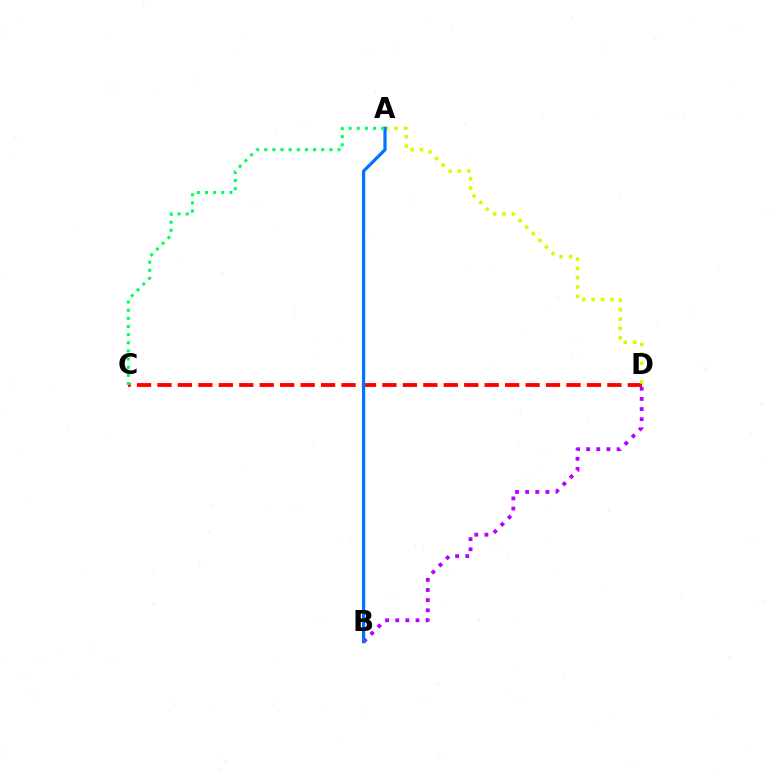{('C', 'D'): [{'color': '#ff0000', 'line_style': 'dashed', 'thickness': 2.78}], ('B', 'D'): [{'color': '#b900ff', 'line_style': 'dotted', 'thickness': 2.75}], ('A', 'D'): [{'color': '#d1ff00', 'line_style': 'dotted', 'thickness': 2.54}], ('A', 'B'): [{'color': '#0074ff', 'line_style': 'solid', 'thickness': 2.33}], ('A', 'C'): [{'color': '#00ff5c', 'line_style': 'dotted', 'thickness': 2.21}]}